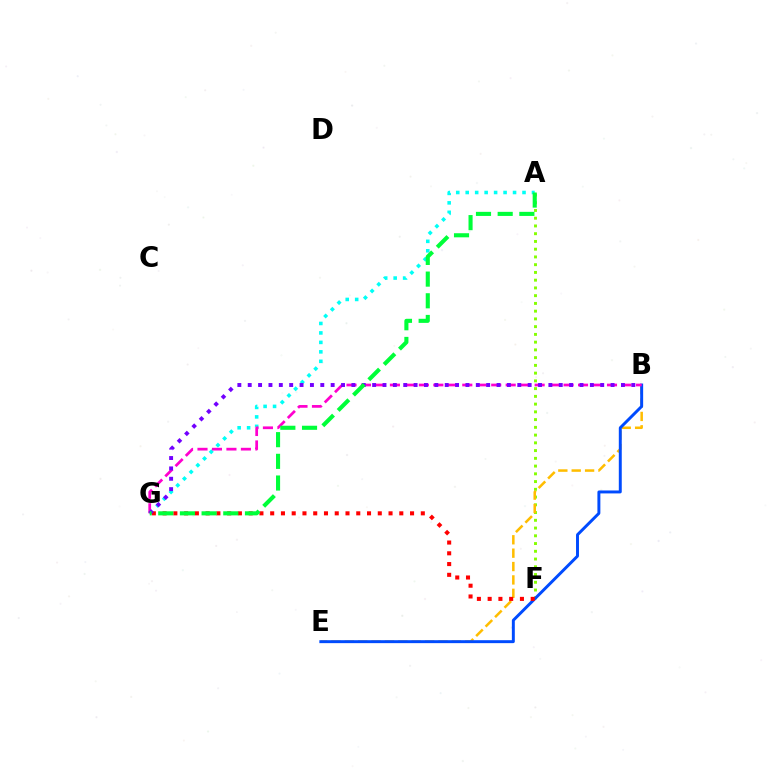{('A', 'G'): [{'color': '#00fff6', 'line_style': 'dotted', 'thickness': 2.57}, {'color': '#00ff39', 'line_style': 'dashed', 'thickness': 2.95}], ('A', 'F'): [{'color': '#84ff00', 'line_style': 'dotted', 'thickness': 2.1}], ('B', 'E'): [{'color': '#ffbd00', 'line_style': 'dashed', 'thickness': 1.82}, {'color': '#004bff', 'line_style': 'solid', 'thickness': 2.12}], ('B', 'G'): [{'color': '#ff00cf', 'line_style': 'dashed', 'thickness': 1.97}, {'color': '#7200ff', 'line_style': 'dotted', 'thickness': 2.82}], ('F', 'G'): [{'color': '#ff0000', 'line_style': 'dotted', 'thickness': 2.92}]}